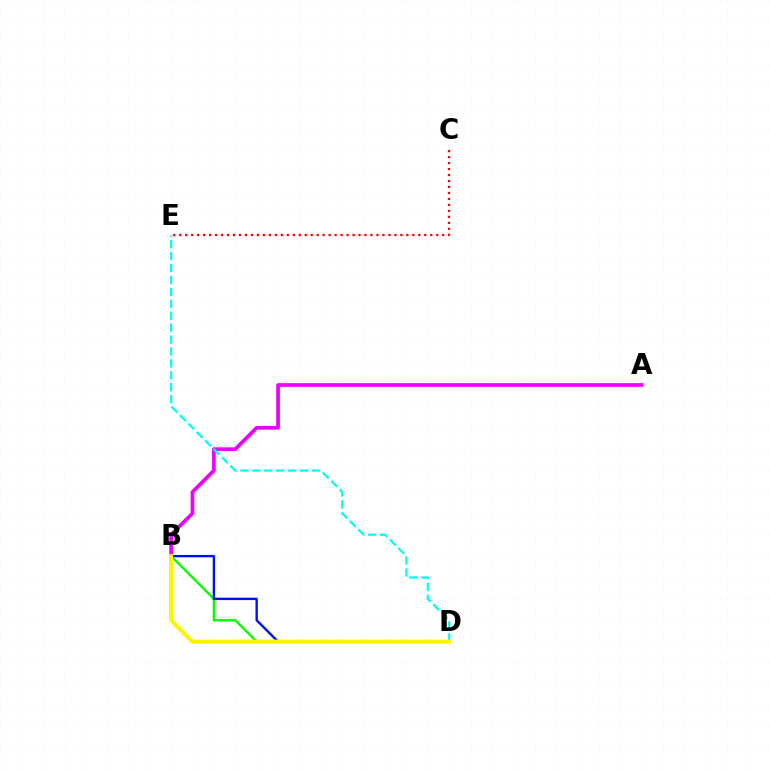{('A', 'B'): [{'color': '#ee00ff', 'line_style': 'solid', 'thickness': 2.68}], ('B', 'D'): [{'color': '#08ff00', 'line_style': 'solid', 'thickness': 1.71}, {'color': '#0010ff', 'line_style': 'solid', 'thickness': 1.71}, {'color': '#fcf500', 'line_style': 'solid', 'thickness': 2.92}], ('C', 'E'): [{'color': '#ff0000', 'line_style': 'dotted', 'thickness': 1.62}], ('D', 'E'): [{'color': '#00fff6', 'line_style': 'dashed', 'thickness': 1.62}]}